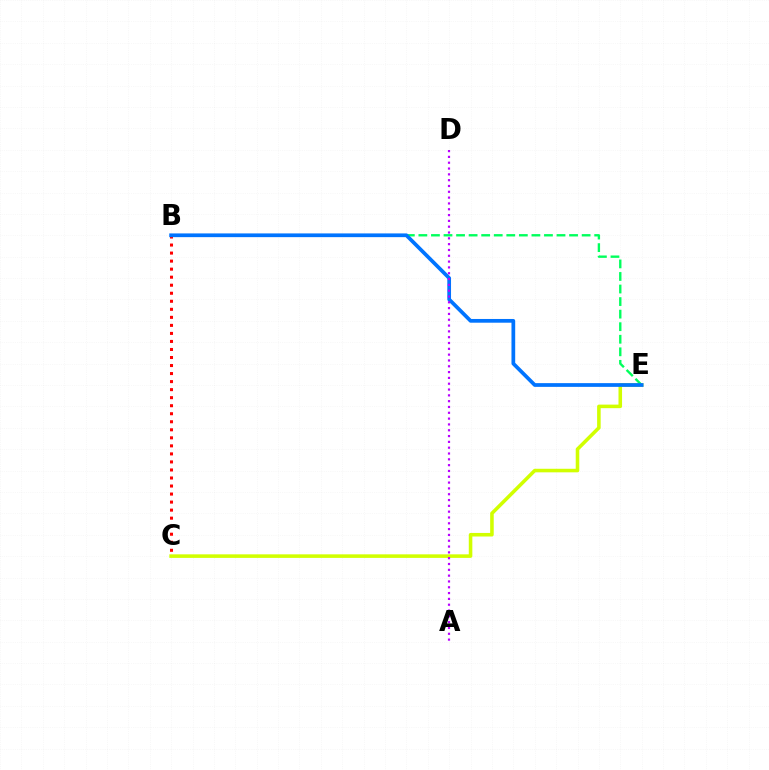{('B', 'C'): [{'color': '#ff0000', 'line_style': 'dotted', 'thickness': 2.18}], ('C', 'E'): [{'color': '#d1ff00', 'line_style': 'solid', 'thickness': 2.56}], ('B', 'E'): [{'color': '#00ff5c', 'line_style': 'dashed', 'thickness': 1.71}, {'color': '#0074ff', 'line_style': 'solid', 'thickness': 2.69}], ('A', 'D'): [{'color': '#b900ff', 'line_style': 'dotted', 'thickness': 1.58}]}